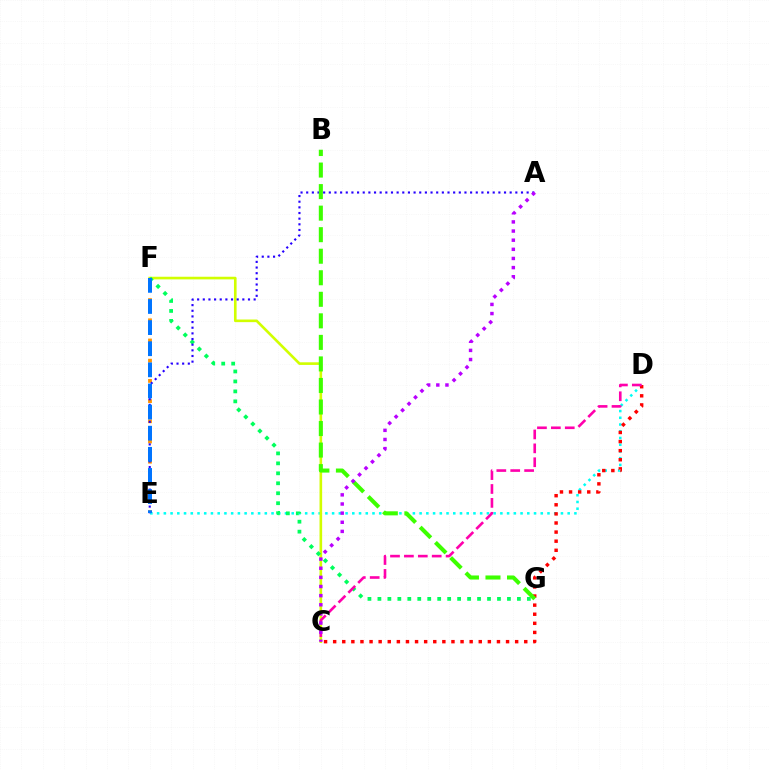{('E', 'F'): [{'color': '#ff9400', 'line_style': 'dotted', 'thickness': 2.74}, {'color': '#0074ff', 'line_style': 'dashed', 'thickness': 2.87}], ('D', 'E'): [{'color': '#00fff6', 'line_style': 'dotted', 'thickness': 1.83}], ('C', 'F'): [{'color': '#d1ff00', 'line_style': 'solid', 'thickness': 1.89}], ('C', 'D'): [{'color': '#ff0000', 'line_style': 'dotted', 'thickness': 2.47}, {'color': '#ff00ac', 'line_style': 'dashed', 'thickness': 1.89}], ('F', 'G'): [{'color': '#00ff5c', 'line_style': 'dotted', 'thickness': 2.71}], ('A', 'E'): [{'color': '#2500ff', 'line_style': 'dotted', 'thickness': 1.54}], ('B', 'G'): [{'color': '#3dff00', 'line_style': 'dashed', 'thickness': 2.93}], ('A', 'C'): [{'color': '#b900ff', 'line_style': 'dotted', 'thickness': 2.48}]}